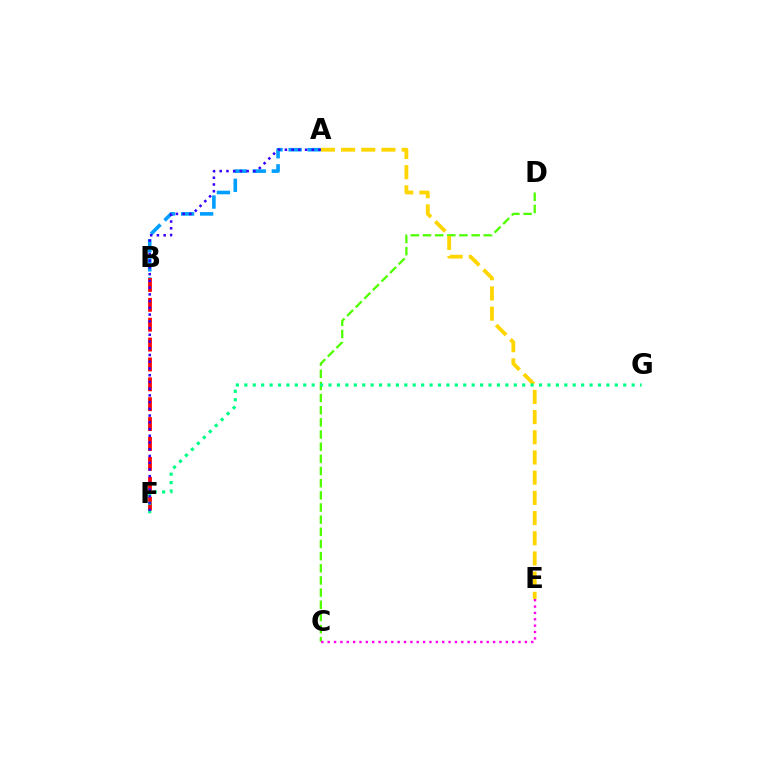{('A', 'B'): [{'color': '#009eff', 'line_style': 'dashed', 'thickness': 2.59}], ('C', 'D'): [{'color': '#4fff00', 'line_style': 'dashed', 'thickness': 1.65}], ('A', 'E'): [{'color': '#ffd500', 'line_style': 'dashed', 'thickness': 2.74}], ('B', 'F'): [{'color': '#ff0000', 'line_style': 'dashed', 'thickness': 2.7}], ('C', 'E'): [{'color': '#ff00ed', 'line_style': 'dotted', 'thickness': 1.73}], ('F', 'G'): [{'color': '#00ff86', 'line_style': 'dotted', 'thickness': 2.29}], ('A', 'F'): [{'color': '#3700ff', 'line_style': 'dotted', 'thickness': 1.83}]}